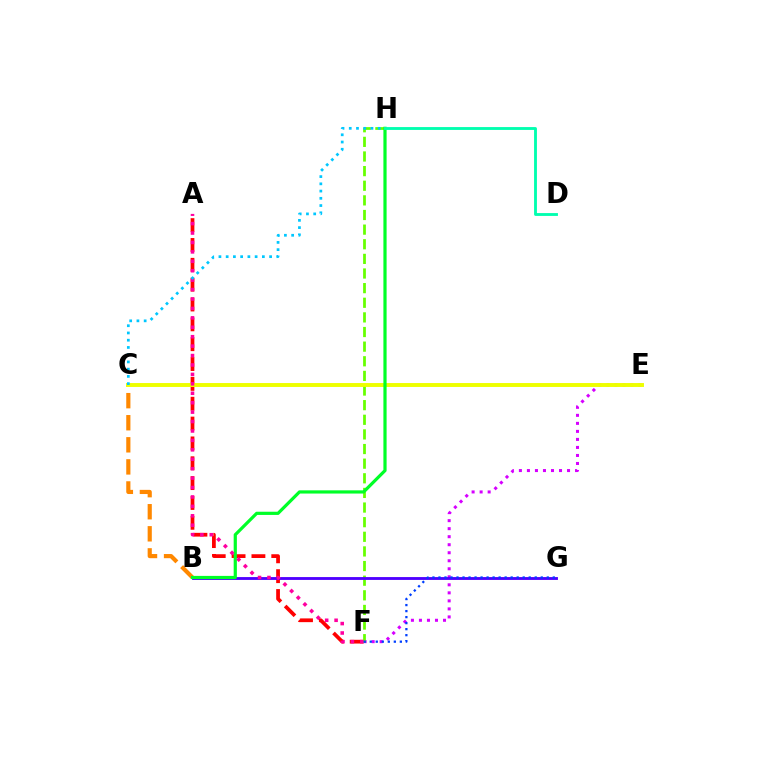{('B', 'C'): [{'color': '#ff8800', 'line_style': 'dashed', 'thickness': 3.0}], ('A', 'F'): [{'color': '#ff0000', 'line_style': 'dashed', 'thickness': 2.7}, {'color': '#ff00a0', 'line_style': 'dotted', 'thickness': 2.56}], ('E', 'F'): [{'color': '#d600ff', 'line_style': 'dotted', 'thickness': 2.18}], ('F', 'H'): [{'color': '#66ff00', 'line_style': 'dashed', 'thickness': 1.99}], ('C', 'E'): [{'color': '#eeff00', 'line_style': 'solid', 'thickness': 2.82}], ('B', 'G'): [{'color': '#4f00ff', 'line_style': 'solid', 'thickness': 2.05}], ('B', 'H'): [{'color': '#00ff27', 'line_style': 'solid', 'thickness': 2.31}], ('D', 'H'): [{'color': '#00ffaf', 'line_style': 'solid', 'thickness': 2.05}], ('F', 'G'): [{'color': '#003fff', 'line_style': 'dotted', 'thickness': 1.63}], ('C', 'H'): [{'color': '#00c7ff', 'line_style': 'dotted', 'thickness': 1.97}]}